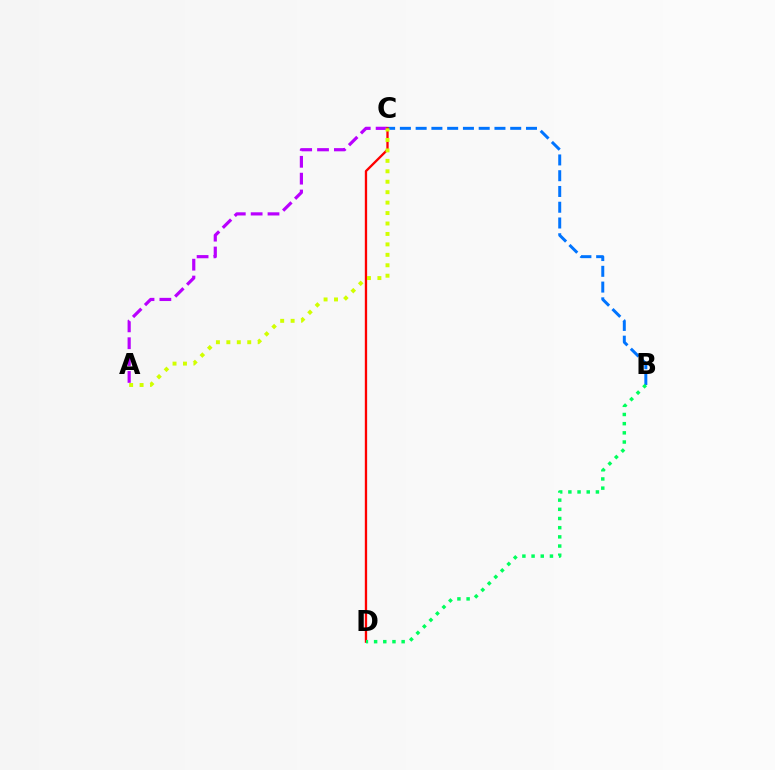{('B', 'C'): [{'color': '#0074ff', 'line_style': 'dashed', 'thickness': 2.14}], ('A', 'C'): [{'color': '#b900ff', 'line_style': 'dashed', 'thickness': 2.29}, {'color': '#d1ff00', 'line_style': 'dotted', 'thickness': 2.84}], ('C', 'D'): [{'color': '#ff0000', 'line_style': 'solid', 'thickness': 1.67}], ('B', 'D'): [{'color': '#00ff5c', 'line_style': 'dotted', 'thickness': 2.49}]}